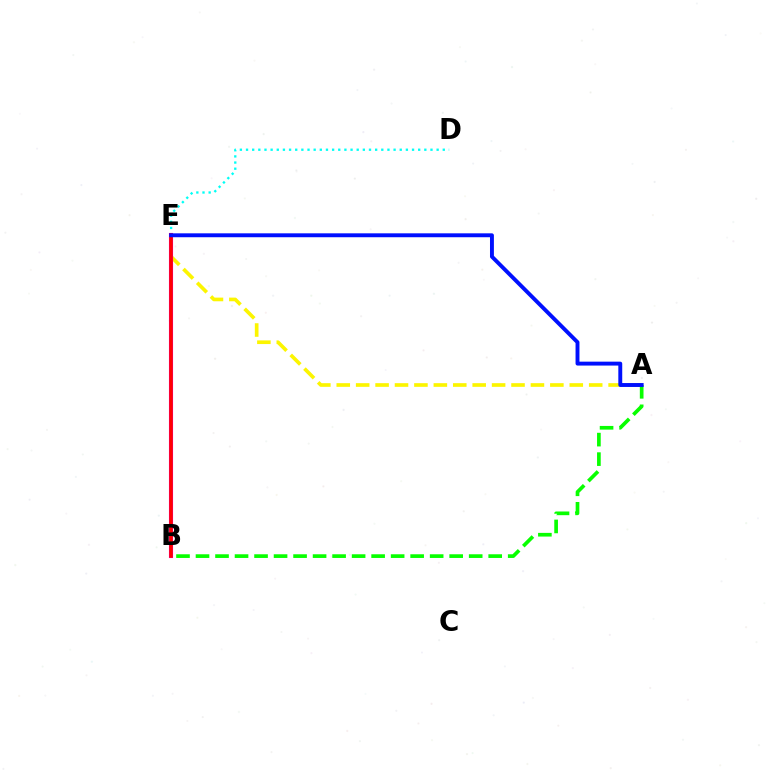{('A', 'E'): [{'color': '#fcf500', 'line_style': 'dashed', 'thickness': 2.64}, {'color': '#0010ff', 'line_style': 'solid', 'thickness': 2.81}], ('A', 'B'): [{'color': '#08ff00', 'line_style': 'dashed', 'thickness': 2.65}], ('D', 'E'): [{'color': '#00fff6', 'line_style': 'dotted', 'thickness': 1.67}], ('B', 'E'): [{'color': '#ee00ff', 'line_style': 'solid', 'thickness': 2.96}, {'color': '#ff0000', 'line_style': 'solid', 'thickness': 2.6}]}